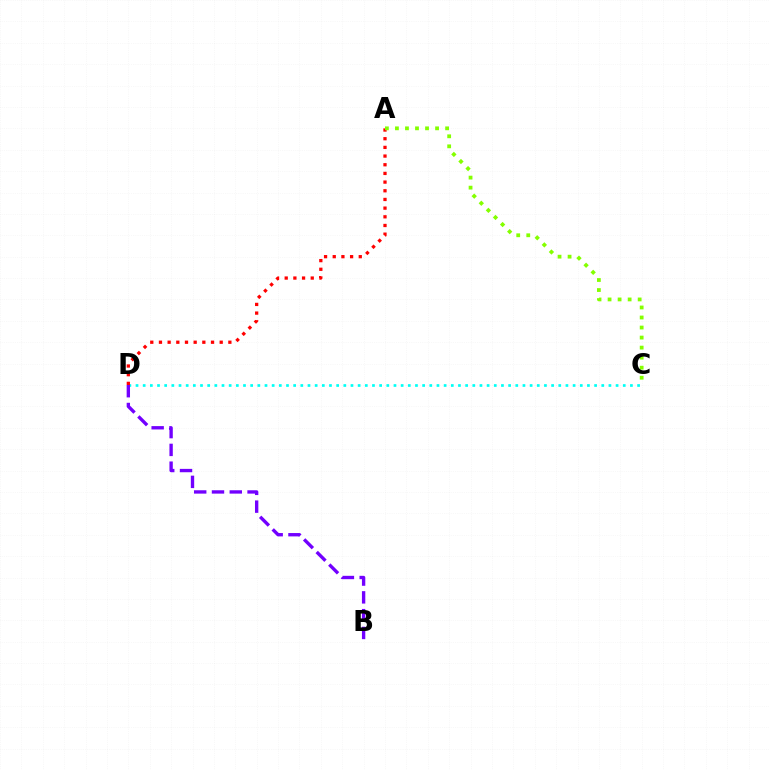{('C', 'D'): [{'color': '#00fff6', 'line_style': 'dotted', 'thickness': 1.95}], ('A', 'D'): [{'color': '#ff0000', 'line_style': 'dotted', 'thickness': 2.36}], ('B', 'D'): [{'color': '#7200ff', 'line_style': 'dashed', 'thickness': 2.42}], ('A', 'C'): [{'color': '#84ff00', 'line_style': 'dotted', 'thickness': 2.73}]}